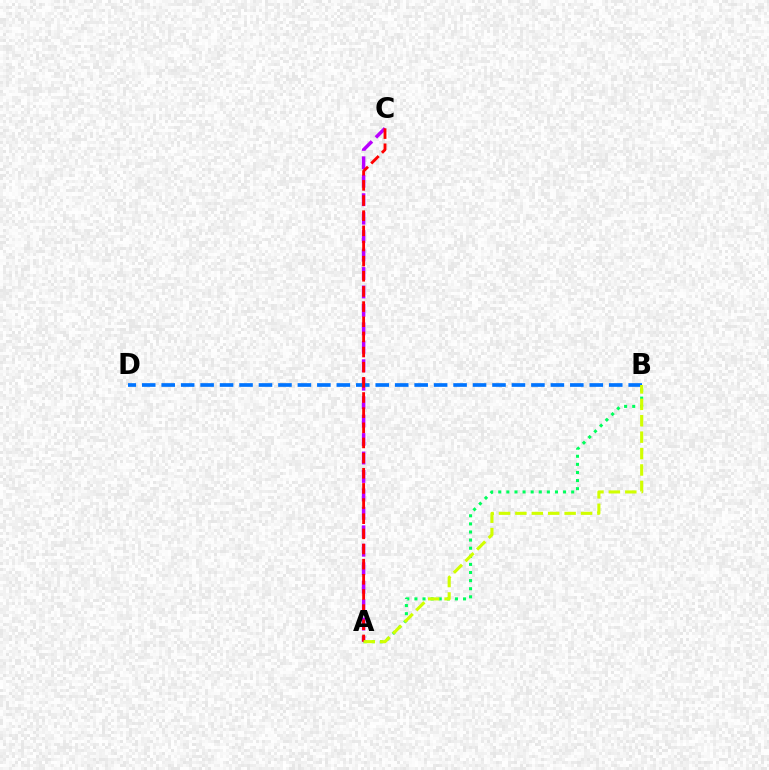{('A', 'B'): [{'color': '#00ff5c', 'line_style': 'dotted', 'thickness': 2.2}, {'color': '#d1ff00', 'line_style': 'dashed', 'thickness': 2.23}], ('A', 'C'): [{'color': '#b900ff', 'line_style': 'dashed', 'thickness': 2.51}, {'color': '#ff0000', 'line_style': 'dashed', 'thickness': 2.06}], ('B', 'D'): [{'color': '#0074ff', 'line_style': 'dashed', 'thickness': 2.64}]}